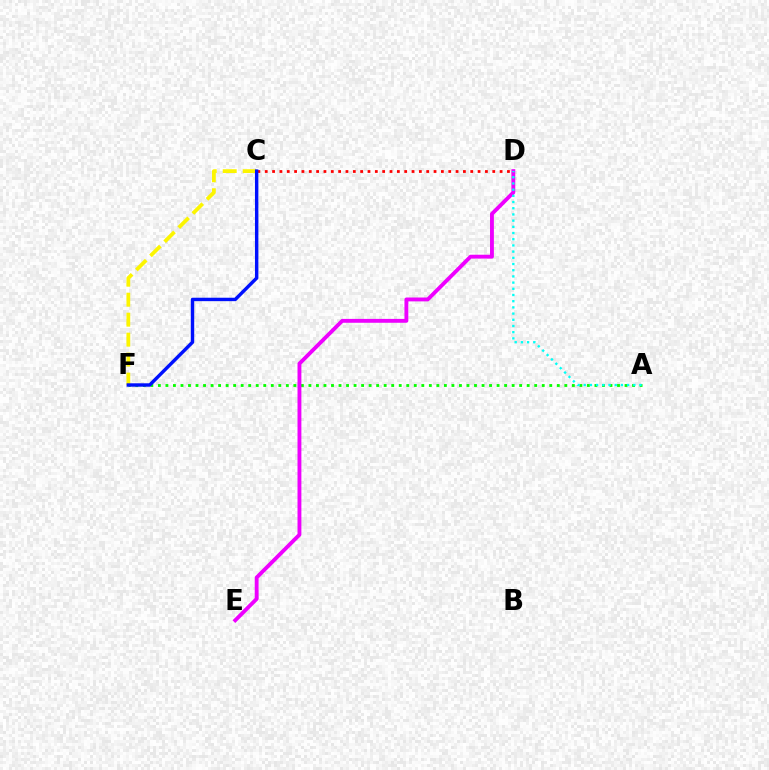{('A', 'F'): [{'color': '#08ff00', 'line_style': 'dotted', 'thickness': 2.04}], ('C', 'F'): [{'color': '#fcf500', 'line_style': 'dashed', 'thickness': 2.71}, {'color': '#0010ff', 'line_style': 'solid', 'thickness': 2.46}], ('C', 'D'): [{'color': '#ff0000', 'line_style': 'dotted', 'thickness': 1.99}], ('D', 'E'): [{'color': '#ee00ff', 'line_style': 'solid', 'thickness': 2.79}], ('A', 'D'): [{'color': '#00fff6', 'line_style': 'dotted', 'thickness': 1.68}]}